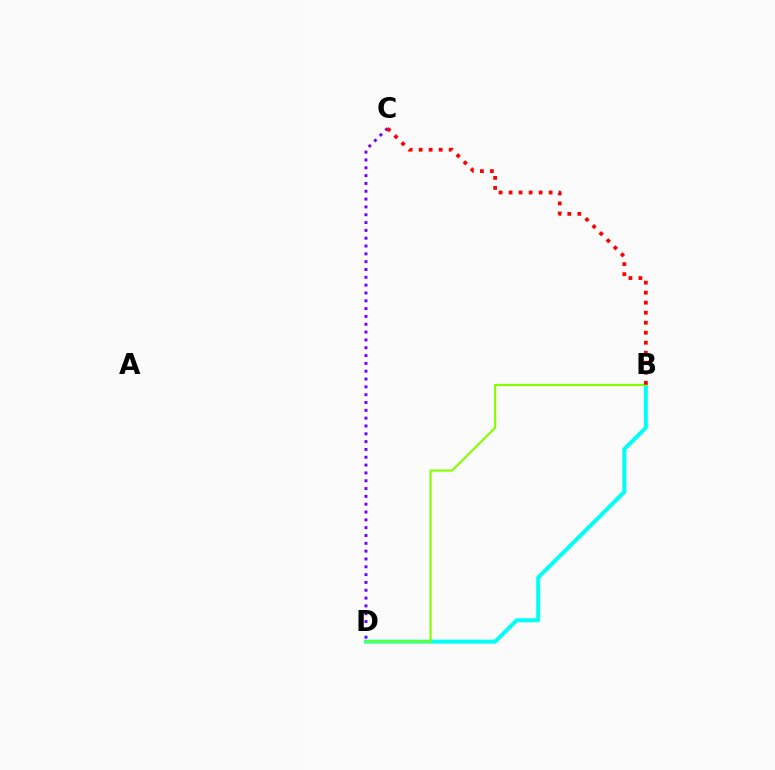{('B', 'D'): [{'color': '#00fff6', 'line_style': 'solid', 'thickness': 2.87}, {'color': '#84ff00', 'line_style': 'solid', 'thickness': 1.56}], ('C', 'D'): [{'color': '#7200ff', 'line_style': 'dotted', 'thickness': 2.13}], ('B', 'C'): [{'color': '#ff0000', 'line_style': 'dotted', 'thickness': 2.72}]}